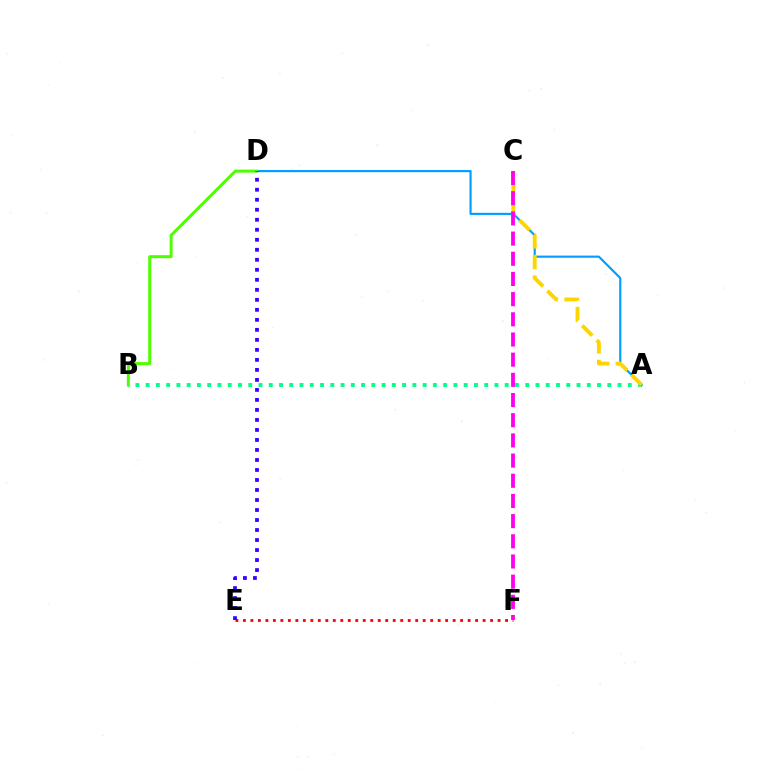{('E', 'F'): [{'color': '#ff0000', 'line_style': 'dotted', 'thickness': 2.04}], ('A', 'B'): [{'color': '#00ff86', 'line_style': 'dotted', 'thickness': 2.79}], ('A', 'D'): [{'color': '#009eff', 'line_style': 'solid', 'thickness': 1.55}], ('B', 'D'): [{'color': '#4fff00', 'line_style': 'solid', 'thickness': 2.16}], ('A', 'C'): [{'color': '#ffd500', 'line_style': 'dashed', 'thickness': 2.79}], ('D', 'E'): [{'color': '#3700ff', 'line_style': 'dotted', 'thickness': 2.72}], ('C', 'F'): [{'color': '#ff00ed', 'line_style': 'dashed', 'thickness': 2.74}]}